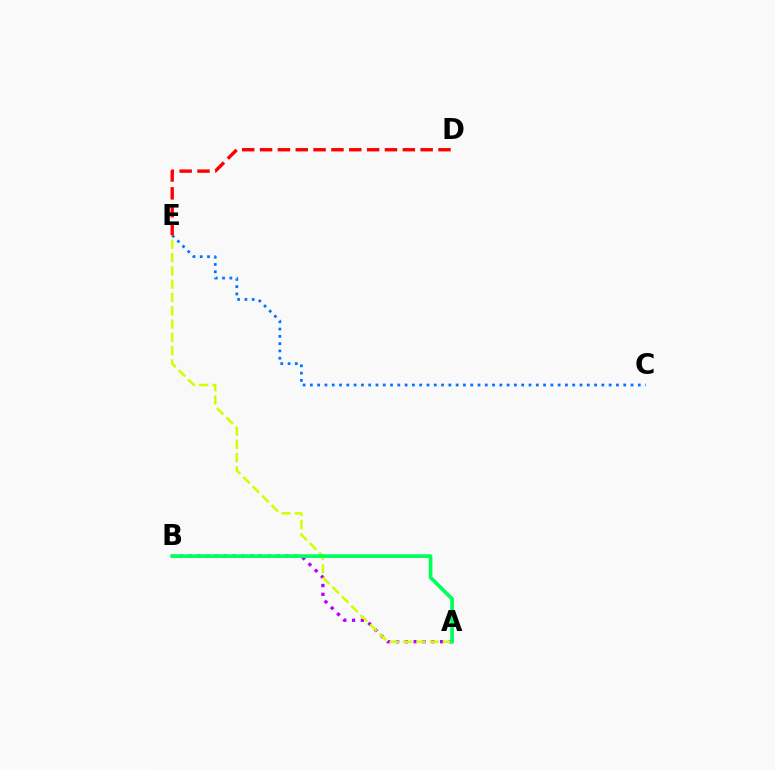{('C', 'E'): [{'color': '#0074ff', 'line_style': 'dotted', 'thickness': 1.98}], ('A', 'B'): [{'color': '#b900ff', 'line_style': 'dotted', 'thickness': 2.39}, {'color': '#00ff5c', 'line_style': 'solid', 'thickness': 2.65}], ('A', 'E'): [{'color': '#d1ff00', 'line_style': 'dashed', 'thickness': 1.81}], ('D', 'E'): [{'color': '#ff0000', 'line_style': 'dashed', 'thickness': 2.42}]}